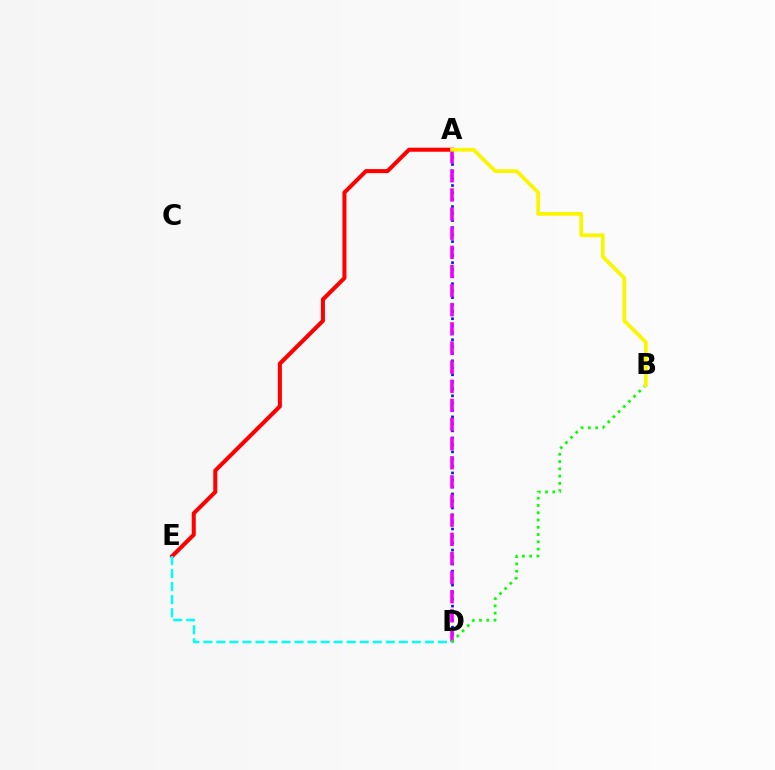{('A', 'E'): [{'color': '#ff0000', 'line_style': 'solid', 'thickness': 2.91}], ('A', 'D'): [{'color': '#0010ff', 'line_style': 'dotted', 'thickness': 1.9}, {'color': '#ee00ff', 'line_style': 'dashed', 'thickness': 2.6}], ('D', 'E'): [{'color': '#00fff6', 'line_style': 'dashed', 'thickness': 1.77}], ('B', 'D'): [{'color': '#08ff00', 'line_style': 'dotted', 'thickness': 1.98}], ('A', 'B'): [{'color': '#fcf500', 'line_style': 'solid', 'thickness': 2.71}]}